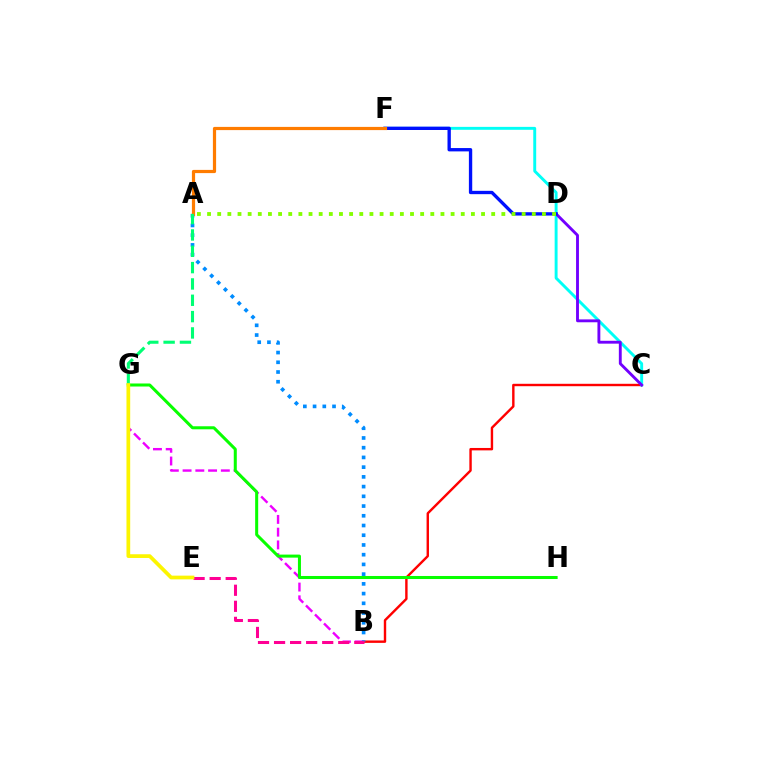{('B', 'C'): [{'color': '#ff0000', 'line_style': 'solid', 'thickness': 1.73}], ('B', 'G'): [{'color': '#ee00ff', 'line_style': 'dashed', 'thickness': 1.73}], ('C', 'F'): [{'color': '#00fff6', 'line_style': 'solid', 'thickness': 2.1}], ('A', 'B'): [{'color': '#008cff', 'line_style': 'dotted', 'thickness': 2.64}], ('C', 'D'): [{'color': '#7200ff', 'line_style': 'solid', 'thickness': 2.07}], ('D', 'F'): [{'color': '#0010ff', 'line_style': 'solid', 'thickness': 2.4}], ('A', 'F'): [{'color': '#ff7c00', 'line_style': 'solid', 'thickness': 2.31}], ('B', 'E'): [{'color': '#ff0094', 'line_style': 'dashed', 'thickness': 2.18}], ('G', 'H'): [{'color': '#08ff00', 'line_style': 'solid', 'thickness': 2.18}], ('A', 'G'): [{'color': '#00ff74', 'line_style': 'dashed', 'thickness': 2.22}], ('A', 'D'): [{'color': '#84ff00', 'line_style': 'dotted', 'thickness': 2.76}], ('E', 'G'): [{'color': '#fcf500', 'line_style': 'solid', 'thickness': 2.68}]}